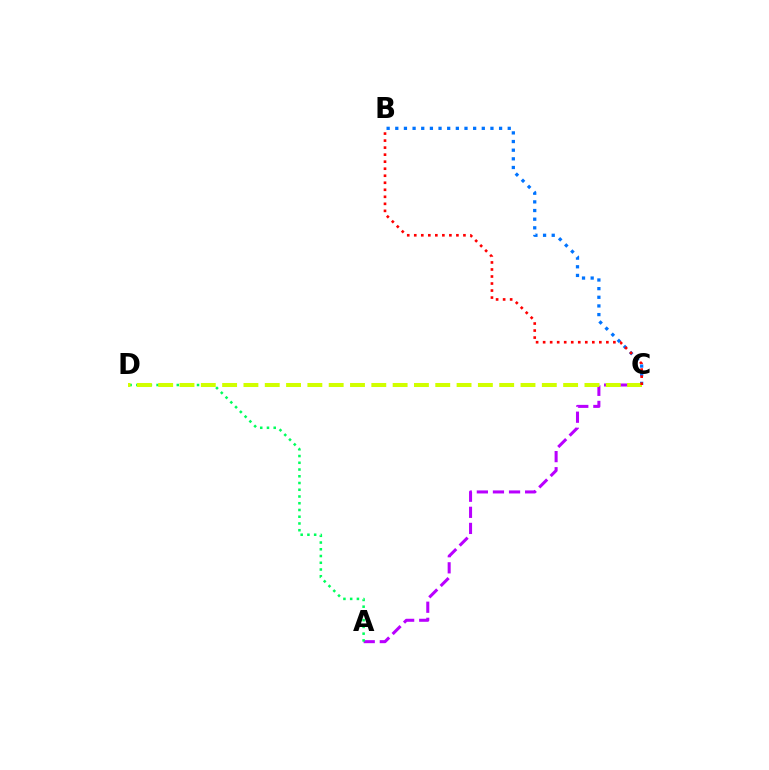{('A', 'C'): [{'color': '#b900ff', 'line_style': 'dashed', 'thickness': 2.19}], ('A', 'D'): [{'color': '#00ff5c', 'line_style': 'dotted', 'thickness': 1.83}], ('B', 'C'): [{'color': '#0074ff', 'line_style': 'dotted', 'thickness': 2.35}, {'color': '#ff0000', 'line_style': 'dotted', 'thickness': 1.91}], ('C', 'D'): [{'color': '#d1ff00', 'line_style': 'dashed', 'thickness': 2.9}]}